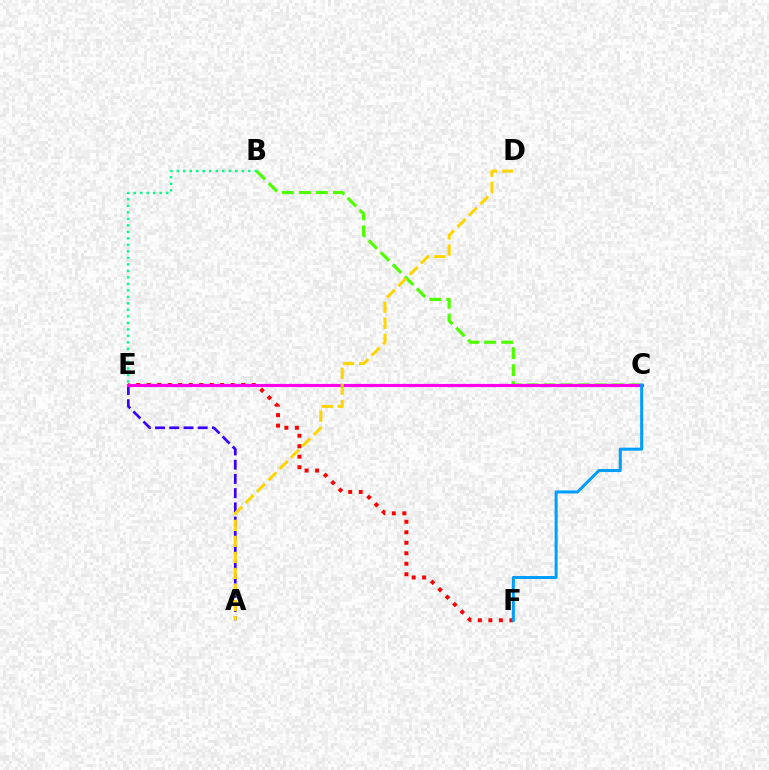{('A', 'E'): [{'color': '#3700ff', 'line_style': 'dashed', 'thickness': 1.93}], ('B', 'E'): [{'color': '#00ff86', 'line_style': 'dotted', 'thickness': 1.77}], ('E', 'F'): [{'color': '#ff0000', 'line_style': 'dotted', 'thickness': 2.85}], ('B', 'C'): [{'color': '#4fff00', 'line_style': 'dashed', 'thickness': 2.31}], ('C', 'E'): [{'color': '#ff00ed', 'line_style': 'solid', 'thickness': 2.27}], ('A', 'D'): [{'color': '#ffd500', 'line_style': 'dashed', 'thickness': 2.18}], ('C', 'F'): [{'color': '#009eff', 'line_style': 'solid', 'thickness': 2.17}]}